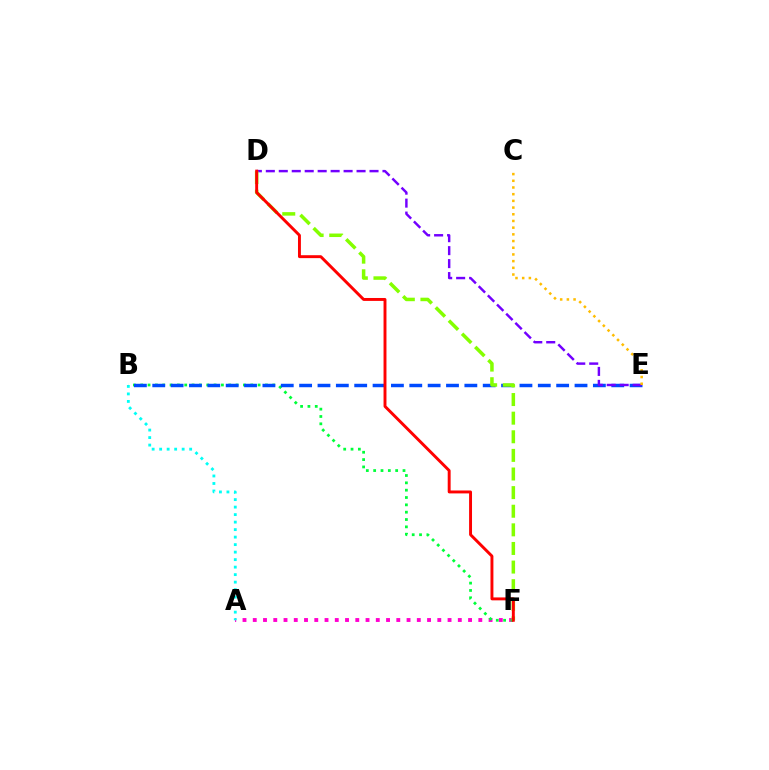{('A', 'F'): [{'color': '#ff00cf', 'line_style': 'dotted', 'thickness': 2.79}], ('B', 'F'): [{'color': '#00ff39', 'line_style': 'dotted', 'thickness': 1.99}], ('A', 'B'): [{'color': '#00fff6', 'line_style': 'dotted', 'thickness': 2.04}], ('B', 'E'): [{'color': '#004bff', 'line_style': 'dashed', 'thickness': 2.49}], ('D', 'E'): [{'color': '#7200ff', 'line_style': 'dashed', 'thickness': 1.76}], ('D', 'F'): [{'color': '#84ff00', 'line_style': 'dashed', 'thickness': 2.53}, {'color': '#ff0000', 'line_style': 'solid', 'thickness': 2.1}], ('C', 'E'): [{'color': '#ffbd00', 'line_style': 'dotted', 'thickness': 1.82}]}